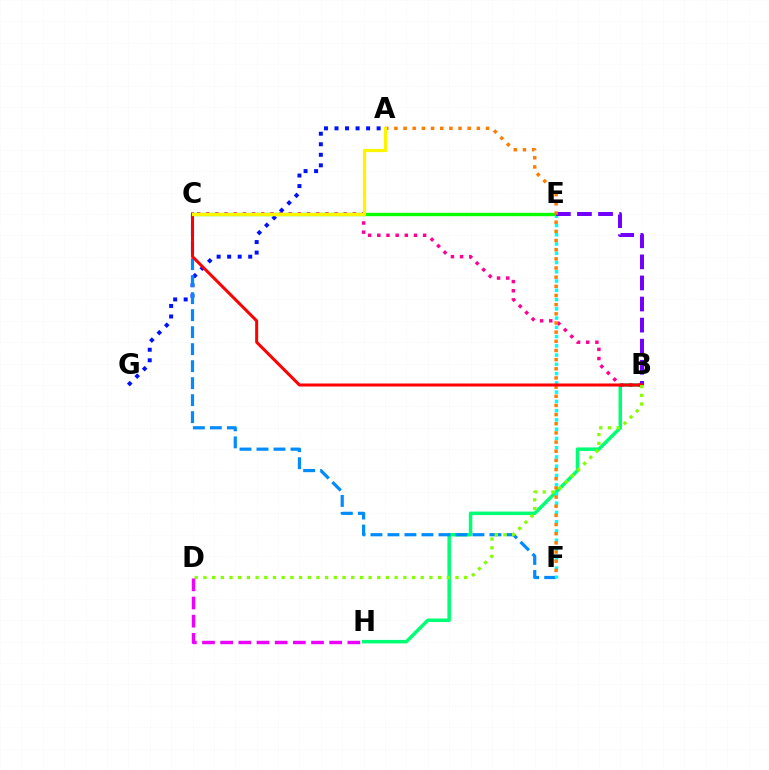{('B', 'H'): [{'color': '#00ff74', 'line_style': 'solid', 'thickness': 2.53}], ('A', 'G'): [{'color': '#0010ff', 'line_style': 'dotted', 'thickness': 2.86}], ('B', 'C'): [{'color': '#ff0094', 'line_style': 'dotted', 'thickness': 2.49}, {'color': '#ff0000', 'line_style': 'solid', 'thickness': 2.17}], ('C', 'F'): [{'color': '#008cff', 'line_style': 'dashed', 'thickness': 2.31}], ('E', 'F'): [{'color': '#00fff6', 'line_style': 'dotted', 'thickness': 2.52}], ('C', 'E'): [{'color': '#08ff00', 'line_style': 'solid', 'thickness': 2.41}], ('B', 'E'): [{'color': '#7200ff', 'line_style': 'dashed', 'thickness': 2.86}], ('A', 'F'): [{'color': '#ff7c00', 'line_style': 'dotted', 'thickness': 2.49}], ('B', 'D'): [{'color': '#84ff00', 'line_style': 'dotted', 'thickness': 2.36}], ('A', 'C'): [{'color': '#fcf500', 'line_style': 'solid', 'thickness': 2.33}], ('D', 'H'): [{'color': '#ee00ff', 'line_style': 'dashed', 'thickness': 2.47}]}